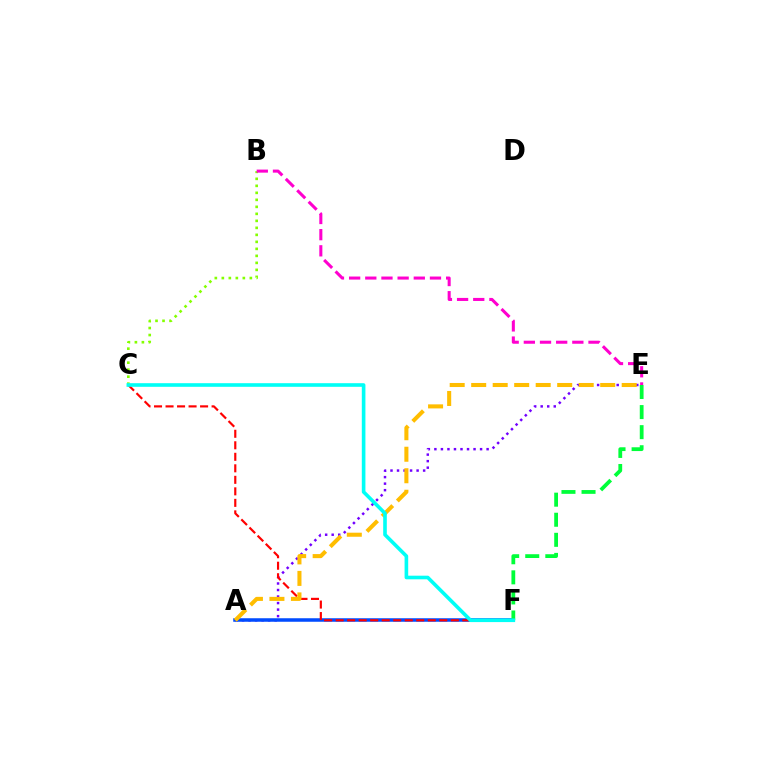{('A', 'E'): [{'color': '#7200ff', 'line_style': 'dotted', 'thickness': 1.77}, {'color': '#ffbd00', 'line_style': 'dashed', 'thickness': 2.92}], ('A', 'F'): [{'color': '#004bff', 'line_style': 'solid', 'thickness': 2.53}], ('C', 'F'): [{'color': '#ff0000', 'line_style': 'dashed', 'thickness': 1.56}, {'color': '#00fff6', 'line_style': 'solid', 'thickness': 2.61}], ('B', 'C'): [{'color': '#84ff00', 'line_style': 'dotted', 'thickness': 1.9}], ('B', 'E'): [{'color': '#ff00cf', 'line_style': 'dashed', 'thickness': 2.2}], ('E', 'F'): [{'color': '#00ff39', 'line_style': 'dashed', 'thickness': 2.73}]}